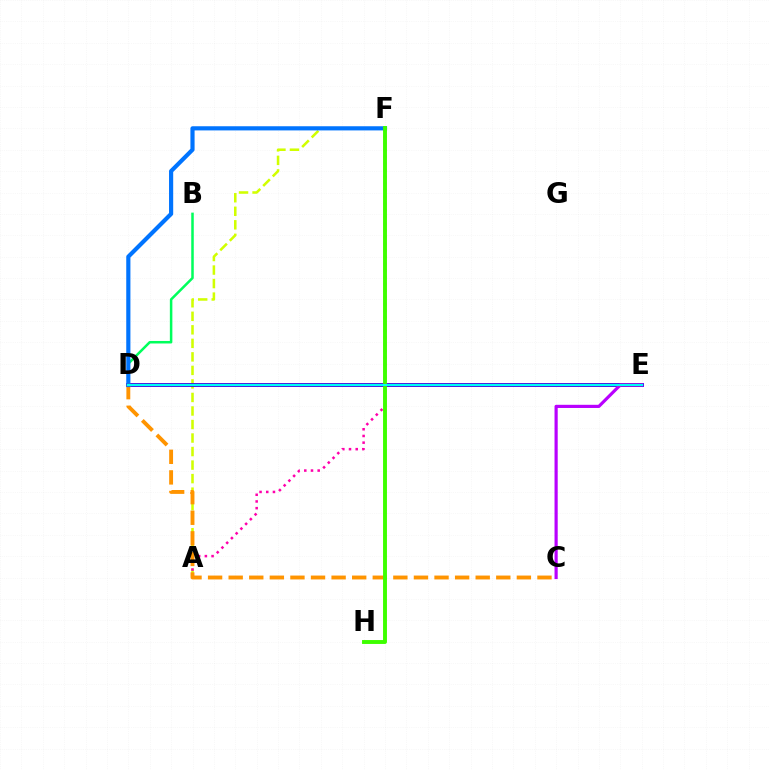{('B', 'D'): [{'color': '#00ff5c', 'line_style': 'solid', 'thickness': 1.81}], ('A', 'F'): [{'color': '#d1ff00', 'line_style': 'dashed', 'thickness': 1.84}, {'color': '#ff00ac', 'line_style': 'dotted', 'thickness': 1.82}], ('D', 'E'): [{'color': '#2500ff', 'line_style': 'solid', 'thickness': 2.75}, {'color': '#ff0000', 'line_style': 'solid', 'thickness': 1.63}, {'color': '#00fff6', 'line_style': 'solid', 'thickness': 1.55}], ('C', 'D'): [{'color': '#ff9400', 'line_style': 'dashed', 'thickness': 2.8}], ('C', 'E'): [{'color': '#b900ff', 'line_style': 'solid', 'thickness': 2.29}], ('D', 'F'): [{'color': '#0074ff', 'line_style': 'solid', 'thickness': 3.0}], ('F', 'H'): [{'color': '#3dff00', 'line_style': 'solid', 'thickness': 2.81}]}